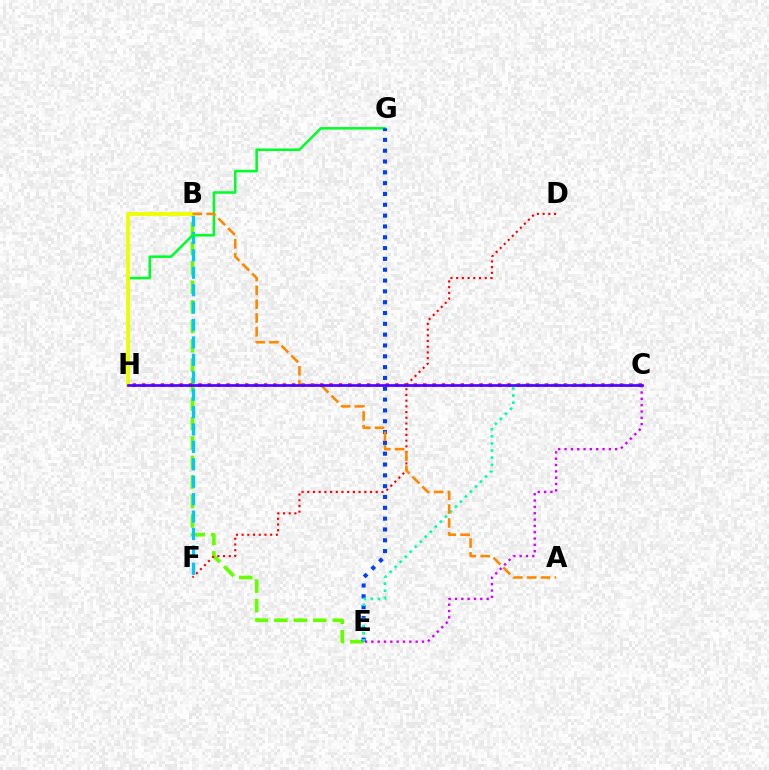{('B', 'E'): [{'color': '#66ff00', 'line_style': 'dashed', 'thickness': 2.64}], ('B', 'F'): [{'color': '#00c7ff', 'line_style': 'dashed', 'thickness': 2.37}], ('G', 'H'): [{'color': '#00ff27', 'line_style': 'solid', 'thickness': 1.82}], ('D', 'F'): [{'color': '#ff0000', 'line_style': 'dotted', 'thickness': 1.55}], ('E', 'G'): [{'color': '#003fff', 'line_style': 'dotted', 'thickness': 2.94}], ('C', 'H'): [{'color': '#ff00a0', 'line_style': 'dotted', 'thickness': 2.55}, {'color': '#4f00ff', 'line_style': 'solid', 'thickness': 1.93}], ('C', 'E'): [{'color': '#d600ff', 'line_style': 'dotted', 'thickness': 1.72}, {'color': '#00ffaf', 'line_style': 'dotted', 'thickness': 1.93}], ('B', 'H'): [{'color': '#eeff00', 'line_style': 'solid', 'thickness': 2.76}], ('A', 'B'): [{'color': '#ff8800', 'line_style': 'dashed', 'thickness': 1.88}]}